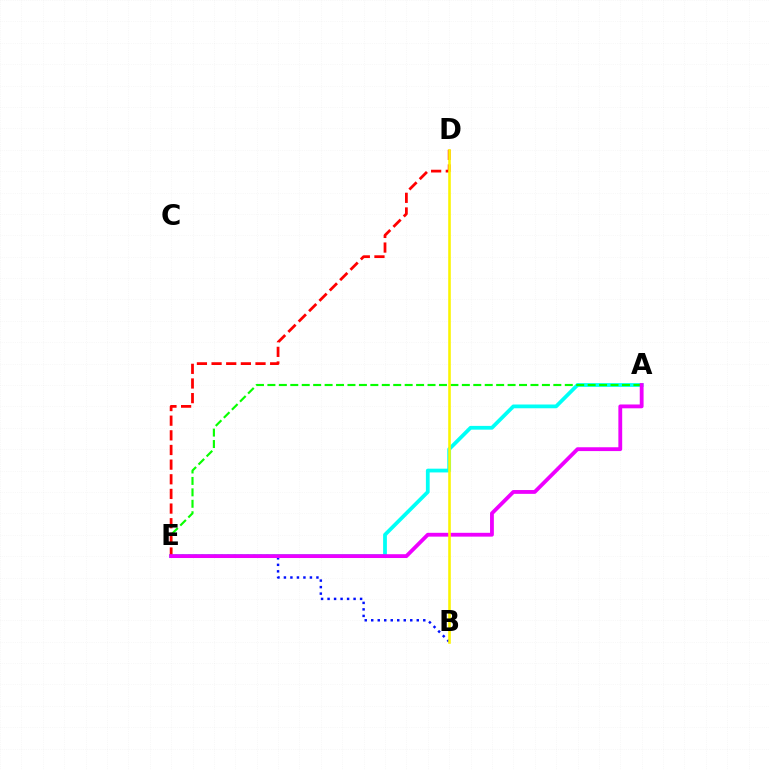{('A', 'E'): [{'color': '#00fff6', 'line_style': 'solid', 'thickness': 2.71}, {'color': '#08ff00', 'line_style': 'dashed', 'thickness': 1.55}, {'color': '#ee00ff', 'line_style': 'solid', 'thickness': 2.75}], ('B', 'E'): [{'color': '#0010ff', 'line_style': 'dotted', 'thickness': 1.77}], ('D', 'E'): [{'color': '#ff0000', 'line_style': 'dashed', 'thickness': 1.99}], ('B', 'D'): [{'color': '#fcf500', 'line_style': 'solid', 'thickness': 1.86}]}